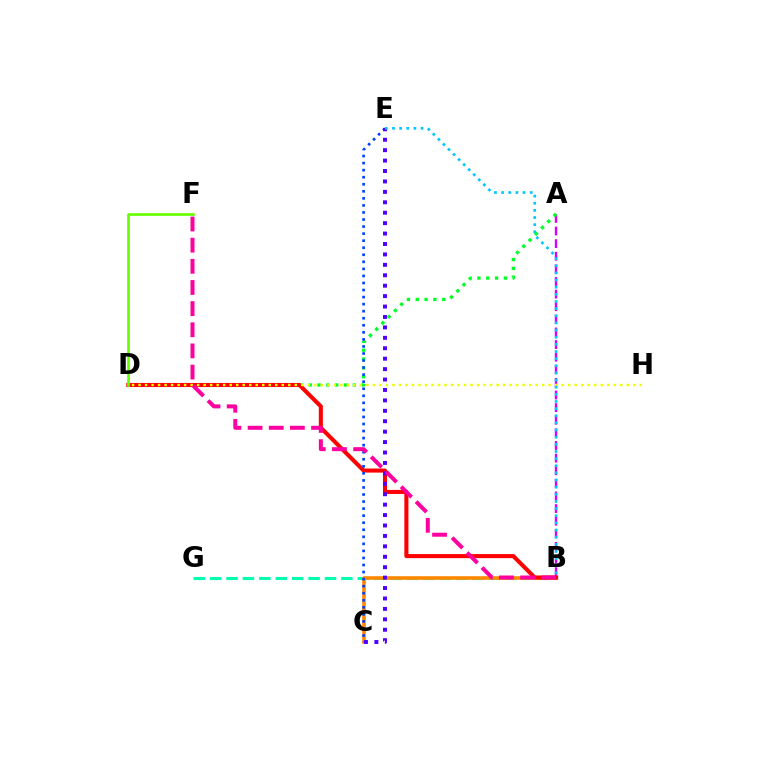{('B', 'G'): [{'color': '#00ffaf', 'line_style': 'dashed', 'thickness': 2.23}], ('A', 'B'): [{'color': '#d600ff', 'line_style': 'dashed', 'thickness': 1.71}], ('B', 'C'): [{'color': '#ff8800', 'line_style': 'solid', 'thickness': 2.59}], ('A', 'D'): [{'color': '#00ff27', 'line_style': 'dotted', 'thickness': 2.4}], ('B', 'D'): [{'color': '#ff0000', 'line_style': 'solid', 'thickness': 2.93}], ('C', 'E'): [{'color': '#003fff', 'line_style': 'dotted', 'thickness': 1.92}, {'color': '#4f00ff', 'line_style': 'dotted', 'thickness': 2.83}], ('D', 'H'): [{'color': '#eeff00', 'line_style': 'dotted', 'thickness': 1.77}], ('D', 'F'): [{'color': '#66ff00', 'line_style': 'solid', 'thickness': 1.93}], ('B', 'E'): [{'color': '#00c7ff', 'line_style': 'dotted', 'thickness': 1.94}], ('B', 'F'): [{'color': '#ff00a0', 'line_style': 'dashed', 'thickness': 2.87}]}